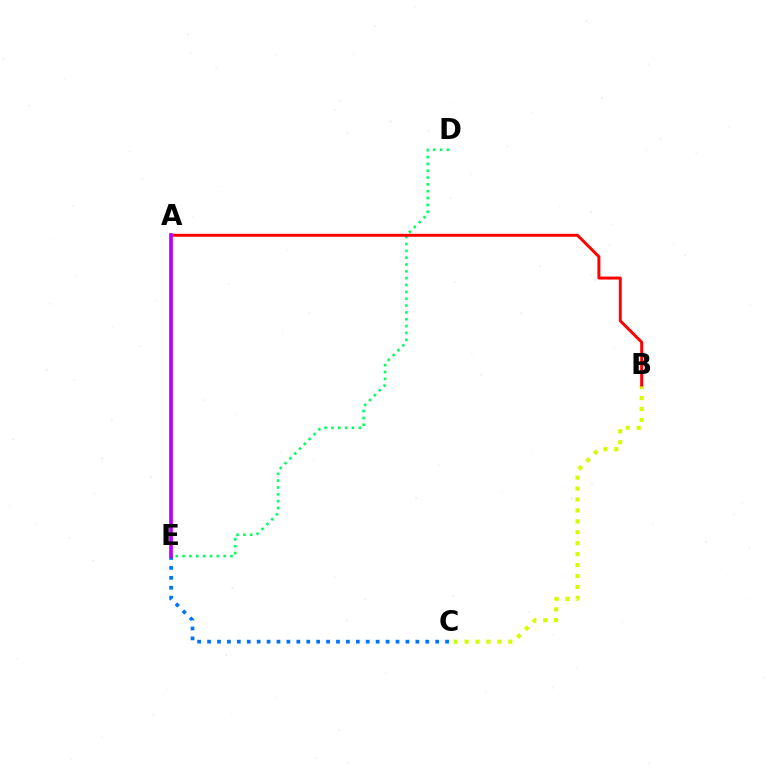{('C', 'E'): [{'color': '#0074ff', 'line_style': 'dotted', 'thickness': 2.69}], ('D', 'E'): [{'color': '#00ff5c', 'line_style': 'dotted', 'thickness': 1.86}], ('B', 'C'): [{'color': '#d1ff00', 'line_style': 'dotted', 'thickness': 2.97}], ('A', 'B'): [{'color': '#ff0000', 'line_style': 'solid', 'thickness': 2.13}], ('A', 'E'): [{'color': '#b900ff', 'line_style': 'solid', 'thickness': 2.64}]}